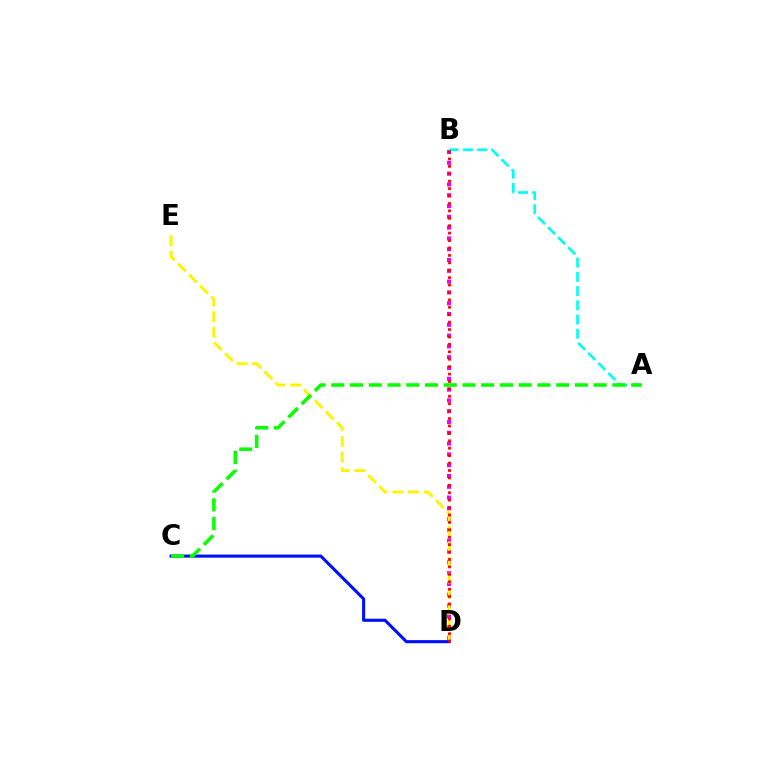{('B', 'D'): [{'color': '#ee00ff', 'line_style': 'dotted', 'thickness': 2.93}, {'color': '#ff0000', 'line_style': 'dotted', 'thickness': 2.02}], ('A', 'B'): [{'color': '#00fff6', 'line_style': 'dashed', 'thickness': 1.93}], ('D', 'E'): [{'color': '#fcf500', 'line_style': 'dashed', 'thickness': 2.12}], ('C', 'D'): [{'color': '#0010ff', 'line_style': 'solid', 'thickness': 2.23}], ('A', 'C'): [{'color': '#08ff00', 'line_style': 'dashed', 'thickness': 2.55}]}